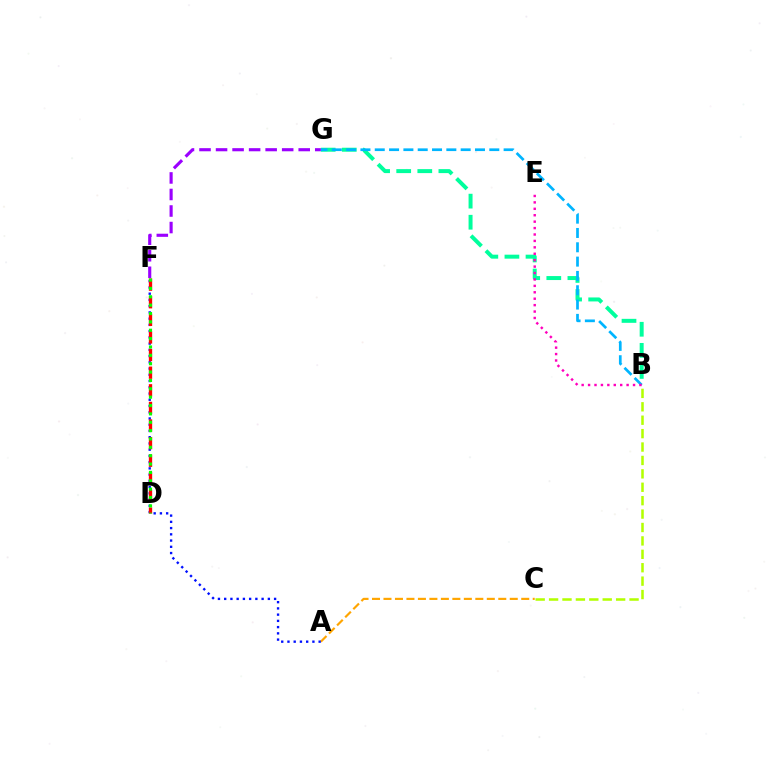{('B', 'G'): [{'color': '#00ff9d', 'line_style': 'dashed', 'thickness': 2.87}, {'color': '#00b5ff', 'line_style': 'dashed', 'thickness': 1.95}], ('A', 'C'): [{'color': '#ffa500', 'line_style': 'dashed', 'thickness': 1.56}], ('A', 'F'): [{'color': '#0010ff', 'line_style': 'dotted', 'thickness': 1.69}], ('D', 'F'): [{'color': '#ff0000', 'line_style': 'dashed', 'thickness': 2.39}, {'color': '#08ff00', 'line_style': 'dotted', 'thickness': 2.27}], ('F', 'G'): [{'color': '#9b00ff', 'line_style': 'dashed', 'thickness': 2.25}], ('B', 'E'): [{'color': '#ff00bd', 'line_style': 'dotted', 'thickness': 1.74}], ('B', 'C'): [{'color': '#b3ff00', 'line_style': 'dashed', 'thickness': 1.82}]}